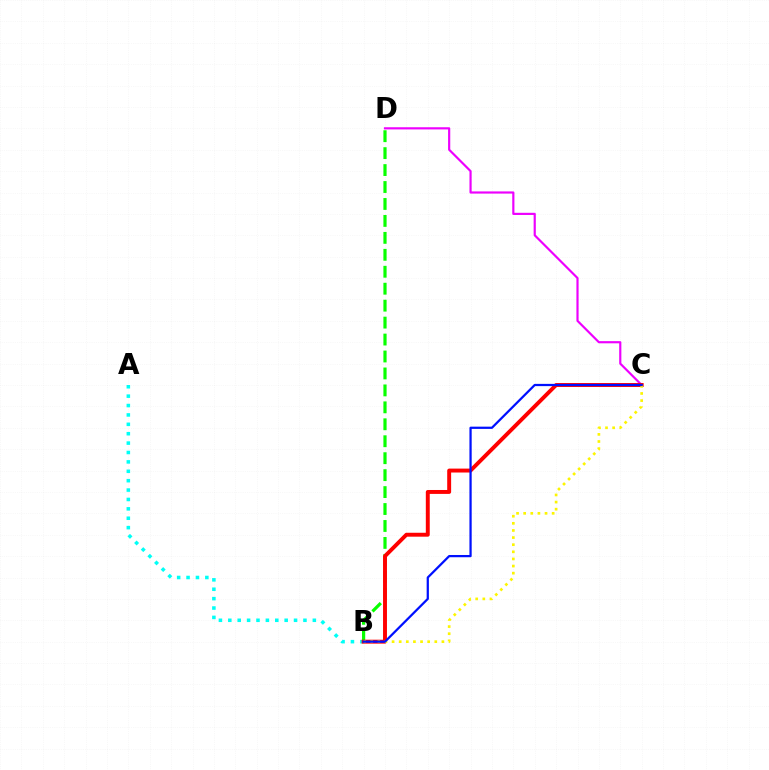{('C', 'D'): [{'color': '#ee00ff', 'line_style': 'solid', 'thickness': 1.57}], ('A', 'B'): [{'color': '#00fff6', 'line_style': 'dotted', 'thickness': 2.55}], ('B', 'D'): [{'color': '#08ff00', 'line_style': 'dashed', 'thickness': 2.3}], ('B', 'C'): [{'color': '#ff0000', 'line_style': 'solid', 'thickness': 2.82}, {'color': '#fcf500', 'line_style': 'dotted', 'thickness': 1.93}, {'color': '#0010ff', 'line_style': 'solid', 'thickness': 1.61}]}